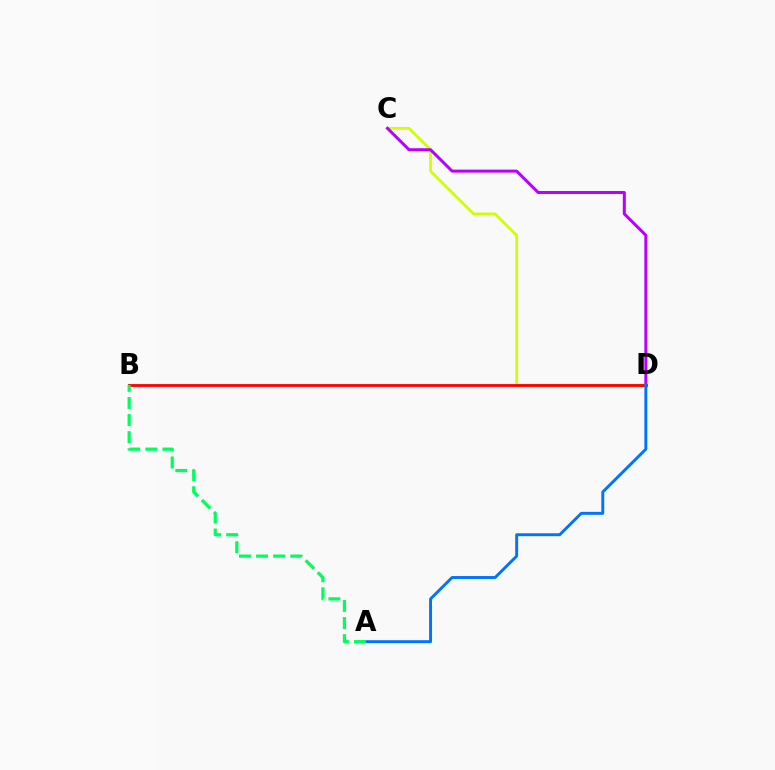{('C', 'D'): [{'color': '#d1ff00', 'line_style': 'solid', 'thickness': 1.97}, {'color': '#b900ff', 'line_style': 'solid', 'thickness': 2.16}], ('B', 'D'): [{'color': '#ff0000', 'line_style': 'solid', 'thickness': 2.04}], ('A', 'D'): [{'color': '#0074ff', 'line_style': 'solid', 'thickness': 2.11}], ('A', 'B'): [{'color': '#00ff5c', 'line_style': 'dashed', 'thickness': 2.32}]}